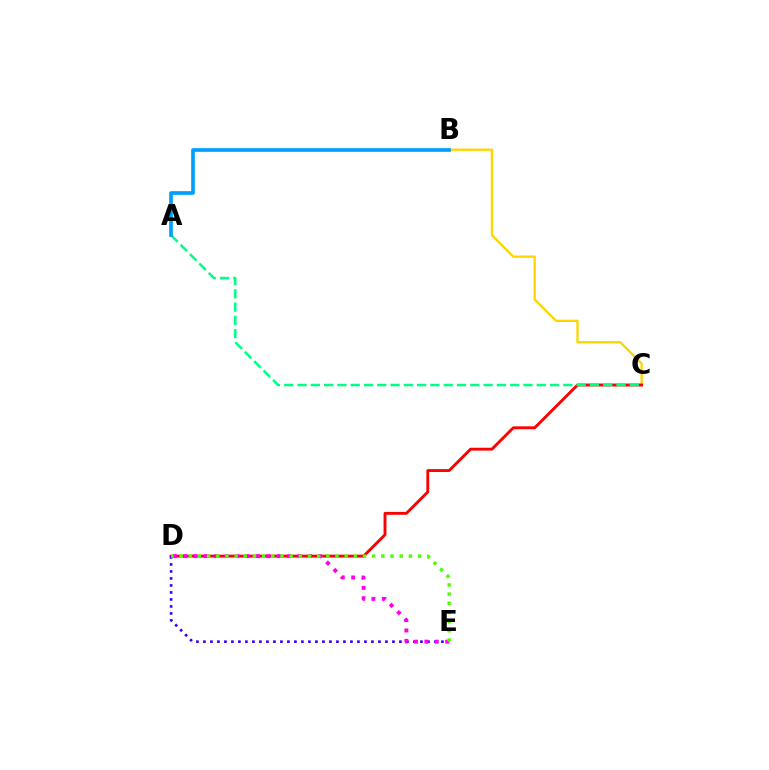{('B', 'C'): [{'color': '#ffd500', 'line_style': 'solid', 'thickness': 1.67}], ('C', 'D'): [{'color': '#ff0000', 'line_style': 'solid', 'thickness': 2.07}], ('D', 'E'): [{'color': '#3700ff', 'line_style': 'dotted', 'thickness': 1.9}, {'color': '#ff00ed', 'line_style': 'dotted', 'thickness': 2.83}, {'color': '#4fff00', 'line_style': 'dotted', 'thickness': 2.49}], ('A', 'C'): [{'color': '#00ff86', 'line_style': 'dashed', 'thickness': 1.81}], ('A', 'B'): [{'color': '#009eff', 'line_style': 'solid', 'thickness': 2.64}]}